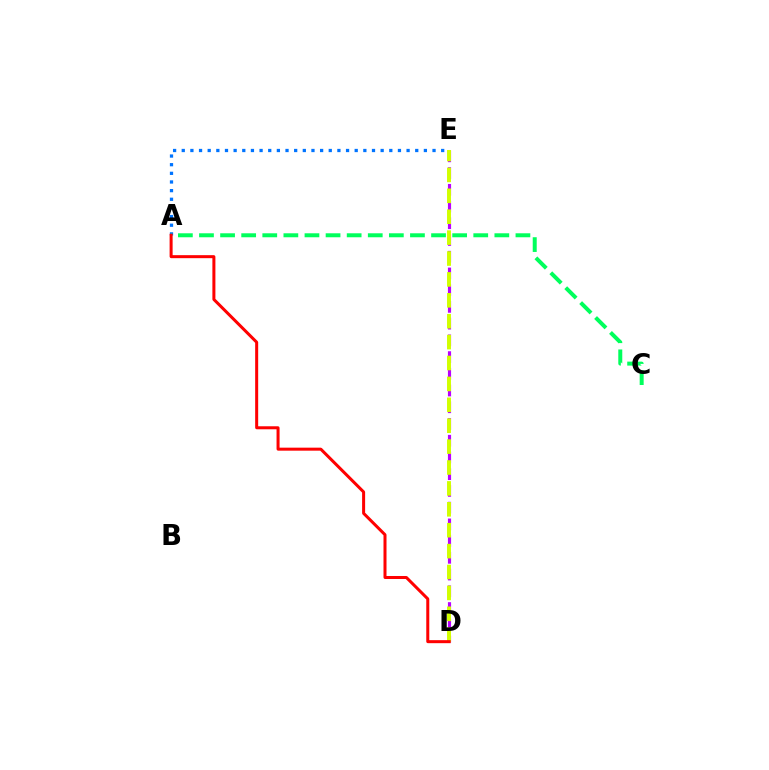{('D', 'E'): [{'color': '#b900ff', 'line_style': 'dashed', 'thickness': 2.27}, {'color': '#d1ff00', 'line_style': 'dashed', 'thickness': 2.84}], ('A', 'E'): [{'color': '#0074ff', 'line_style': 'dotted', 'thickness': 2.35}], ('A', 'C'): [{'color': '#00ff5c', 'line_style': 'dashed', 'thickness': 2.87}], ('A', 'D'): [{'color': '#ff0000', 'line_style': 'solid', 'thickness': 2.17}]}